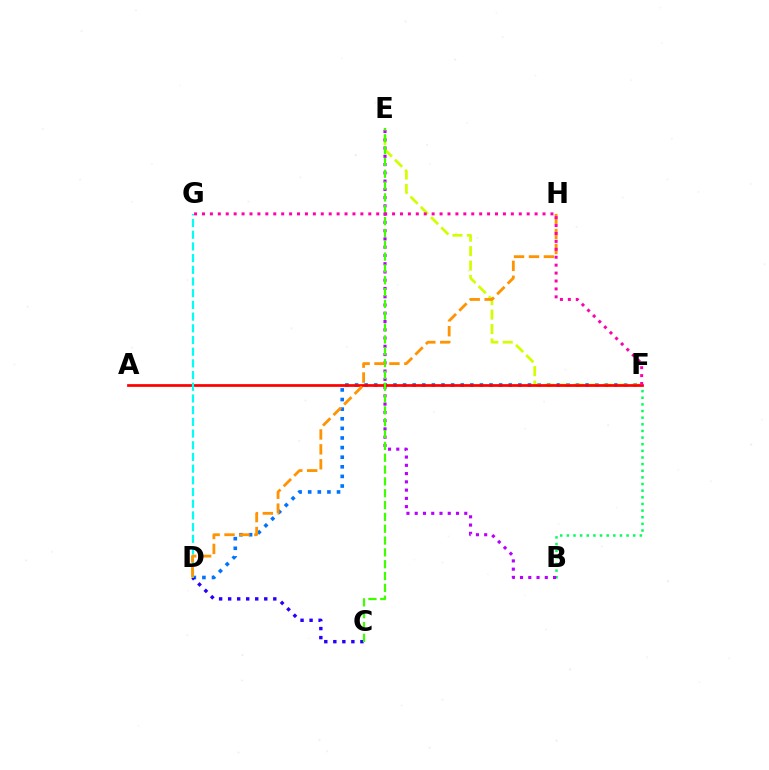{('B', 'F'): [{'color': '#00ff5c', 'line_style': 'dotted', 'thickness': 1.8}], ('D', 'F'): [{'color': '#0074ff', 'line_style': 'dotted', 'thickness': 2.61}], ('C', 'D'): [{'color': '#2500ff', 'line_style': 'dotted', 'thickness': 2.45}], ('E', 'F'): [{'color': '#d1ff00', 'line_style': 'dashed', 'thickness': 1.97}], ('B', 'E'): [{'color': '#b900ff', 'line_style': 'dotted', 'thickness': 2.24}], ('A', 'F'): [{'color': '#ff0000', 'line_style': 'solid', 'thickness': 1.96}], ('C', 'E'): [{'color': '#3dff00', 'line_style': 'dashed', 'thickness': 1.61}], ('D', 'G'): [{'color': '#00fff6', 'line_style': 'dashed', 'thickness': 1.59}], ('D', 'H'): [{'color': '#ff9400', 'line_style': 'dashed', 'thickness': 2.03}], ('F', 'G'): [{'color': '#ff00ac', 'line_style': 'dotted', 'thickness': 2.15}]}